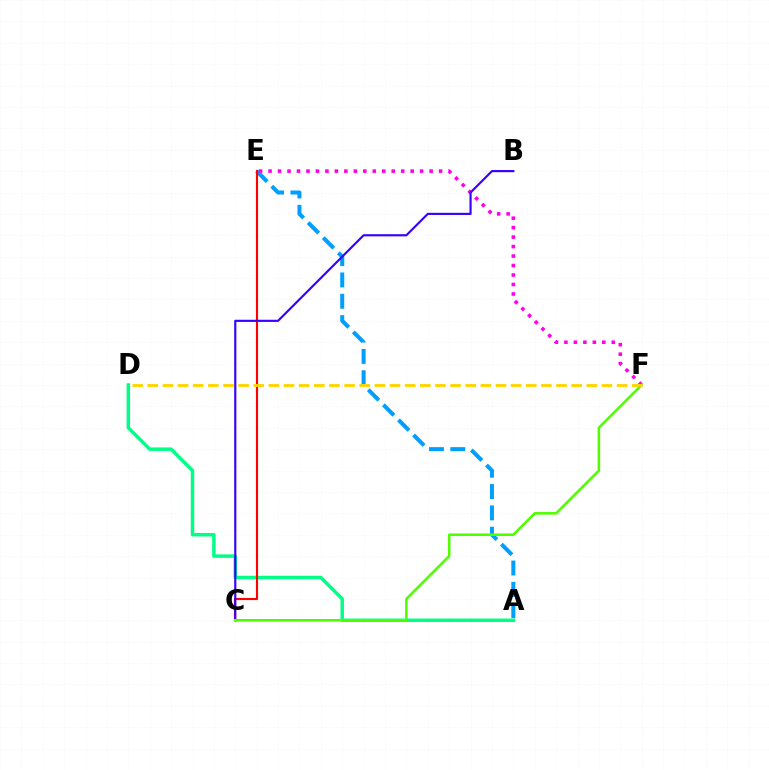{('A', 'E'): [{'color': '#009eff', 'line_style': 'dashed', 'thickness': 2.9}], ('A', 'D'): [{'color': '#00ff86', 'line_style': 'solid', 'thickness': 2.5}], ('E', 'F'): [{'color': '#ff00ed', 'line_style': 'dotted', 'thickness': 2.57}], ('C', 'E'): [{'color': '#ff0000', 'line_style': 'solid', 'thickness': 1.54}], ('B', 'C'): [{'color': '#3700ff', 'line_style': 'solid', 'thickness': 1.55}], ('C', 'F'): [{'color': '#4fff00', 'line_style': 'solid', 'thickness': 1.85}], ('D', 'F'): [{'color': '#ffd500', 'line_style': 'dashed', 'thickness': 2.06}]}